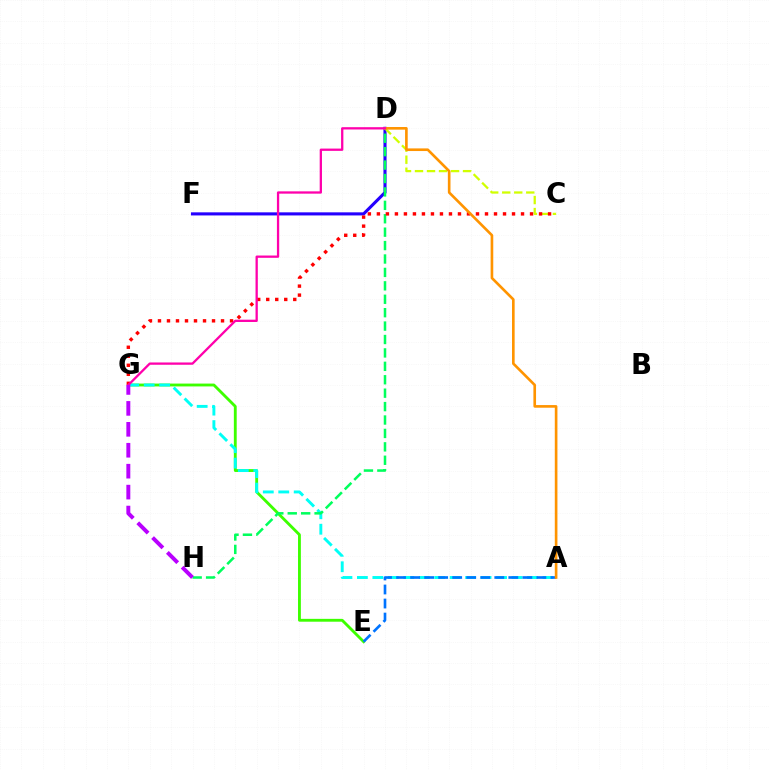{('D', 'F'): [{'color': '#2500ff', 'line_style': 'solid', 'thickness': 2.23}], ('E', 'G'): [{'color': '#3dff00', 'line_style': 'solid', 'thickness': 2.05}], ('C', 'D'): [{'color': '#d1ff00', 'line_style': 'dashed', 'thickness': 1.63}], ('A', 'G'): [{'color': '#00fff6', 'line_style': 'dashed', 'thickness': 2.1}], ('D', 'H'): [{'color': '#00ff5c', 'line_style': 'dashed', 'thickness': 1.82}], ('A', 'E'): [{'color': '#0074ff', 'line_style': 'dashed', 'thickness': 1.91}], ('C', 'G'): [{'color': '#ff0000', 'line_style': 'dotted', 'thickness': 2.45}], ('A', 'D'): [{'color': '#ff9400', 'line_style': 'solid', 'thickness': 1.9}], ('D', 'G'): [{'color': '#ff00ac', 'line_style': 'solid', 'thickness': 1.65}], ('G', 'H'): [{'color': '#b900ff', 'line_style': 'dashed', 'thickness': 2.84}]}